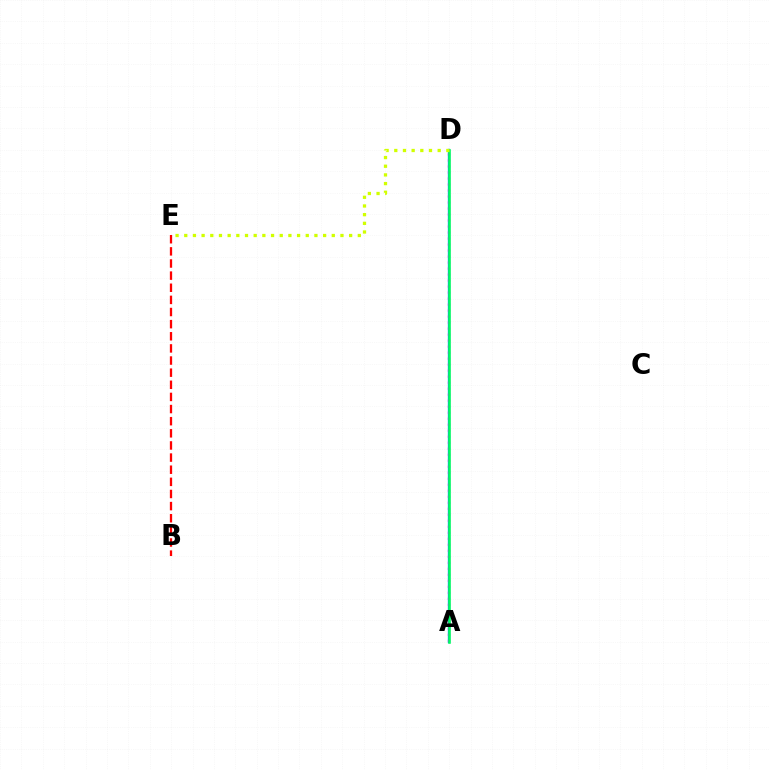{('B', 'E'): [{'color': '#ff0000', 'line_style': 'dashed', 'thickness': 1.65}], ('A', 'D'): [{'color': '#0074ff', 'line_style': 'solid', 'thickness': 1.67}, {'color': '#b900ff', 'line_style': 'dotted', 'thickness': 1.63}, {'color': '#00ff5c', 'line_style': 'solid', 'thickness': 1.85}], ('D', 'E'): [{'color': '#d1ff00', 'line_style': 'dotted', 'thickness': 2.36}]}